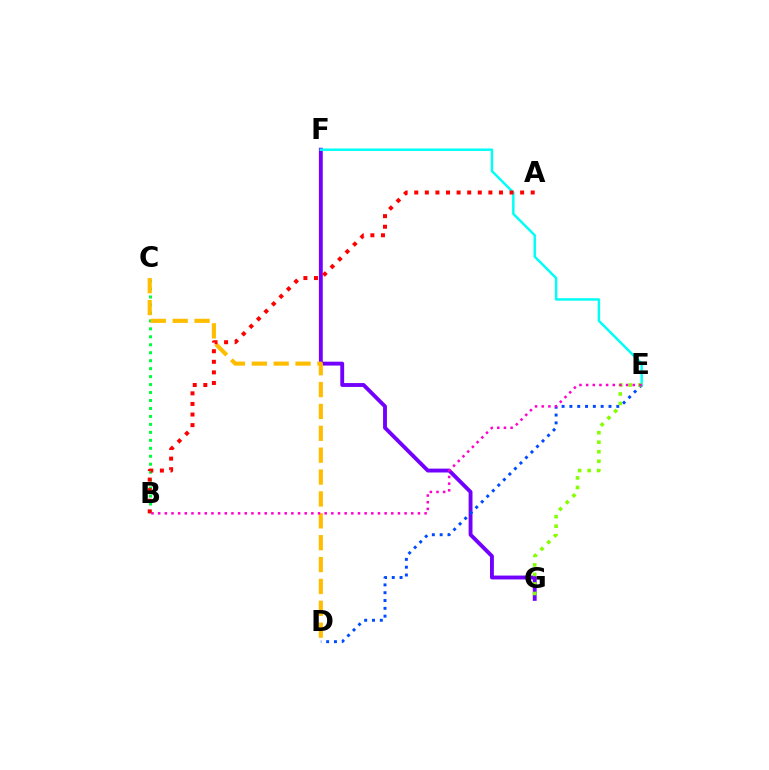{('F', 'G'): [{'color': '#7200ff', 'line_style': 'solid', 'thickness': 2.79}], ('E', 'F'): [{'color': '#00fff6', 'line_style': 'solid', 'thickness': 1.77}], ('B', 'C'): [{'color': '#00ff39', 'line_style': 'dotted', 'thickness': 2.16}], ('D', 'E'): [{'color': '#004bff', 'line_style': 'dotted', 'thickness': 2.12}], ('C', 'D'): [{'color': '#ffbd00', 'line_style': 'dashed', 'thickness': 2.97}], ('E', 'G'): [{'color': '#84ff00', 'line_style': 'dotted', 'thickness': 2.59}], ('A', 'B'): [{'color': '#ff0000', 'line_style': 'dotted', 'thickness': 2.88}], ('B', 'E'): [{'color': '#ff00cf', 'line_style': 'dotted', 'thickness': 1.81}]}